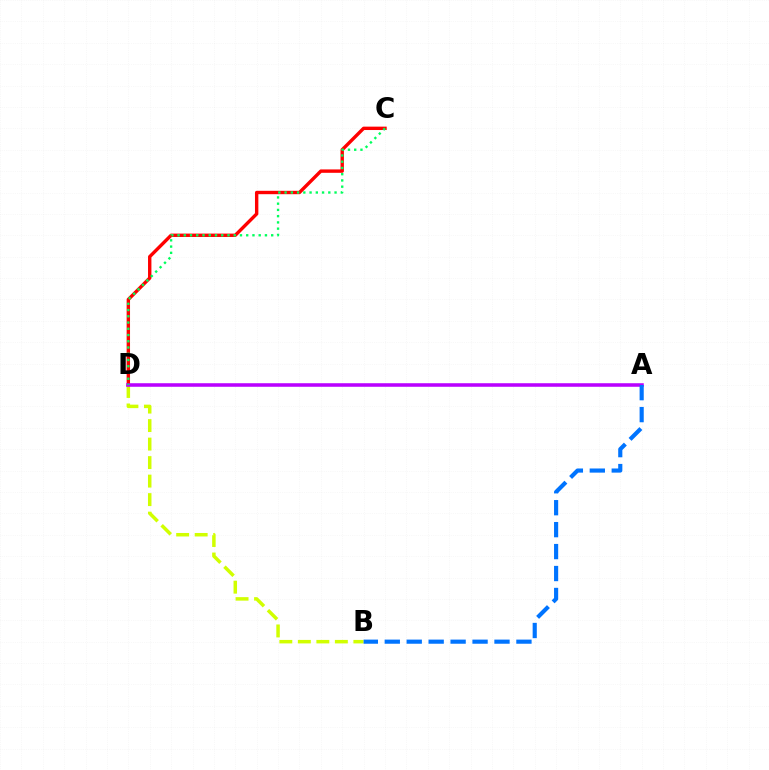{('C', 'D'): [{'color': '#ff0000', 'line_style': 'solid', 'thickness': 2.44}, {'color': '#00ff5c', 'line_style': 'dotted', 'thickness': 1.7}], ('B', 'D'): [{'color': '#d1ff00', 'line_style': 'dashed', 'thickness': 2.51}], ('A', 'D'): [{'color': '#b900ff', 'line_style': 'solid', 'thickness': 2.55}], ('A', 'B'): [{'color': '#0074ff', 'line_style': 'dashed', 'thickness': 2.98}]}